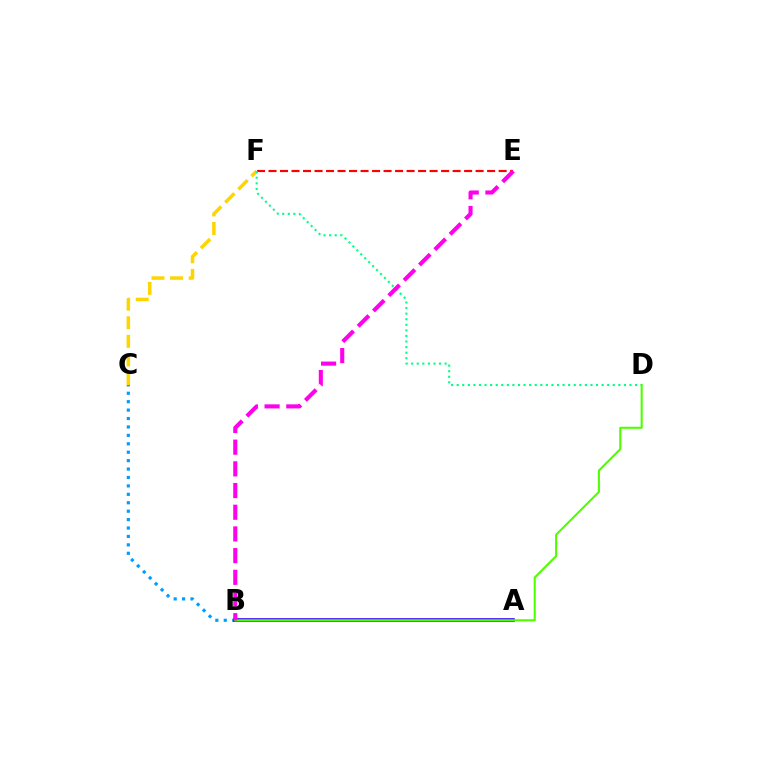{('B', 'C'): [{'color': '#009eff', 'line_style': 'dotted', 'thickness': 2.29}], ('A', 'B'): [{'color': '#3700ff', 'line_style': 'solid', 'thickness': 2.6}], ('E', 'F'): [{'color': '#ff0000', 'line_style': 'dashed', 'thickness': 1.56}], ('B', 'D'): [{'color': '#4fff00', 'line_style': 'solid', 'thickness': 1.51}], ('C', 'F'): [{'color': '#ffd500', 'line_style': 'dashed', 'thickness': 2.53}], ('D', 'F'): [{'color': '#00ff86', 'line_style': 'dotted', 'thickness': 1.51}], ('B', 'E'): [{'color': '#ff00ed', 'line_style': 'dashed', 'thickness': 2.95}]}